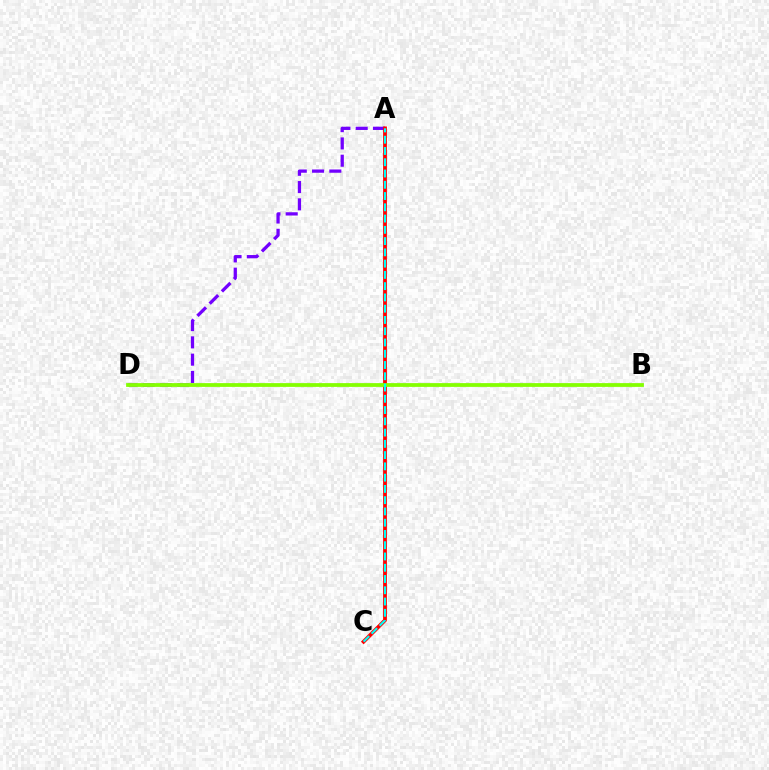{('A', 'D'): [{'color': '#7200ff', 'line_style': 'dashed', 'thickness': 2.35}], ('A', 'C'): [{'color': '#ff0000', 'line_style': 'solid', 'thickness': 2.72}, {'color': '#00fff6', 'line_style': 'dashed', 'thickness': 1.53}], ('B', 'D'): [{'color': '#84ff00', 'line_style': 'solid', 'thickness': 2.71}]}